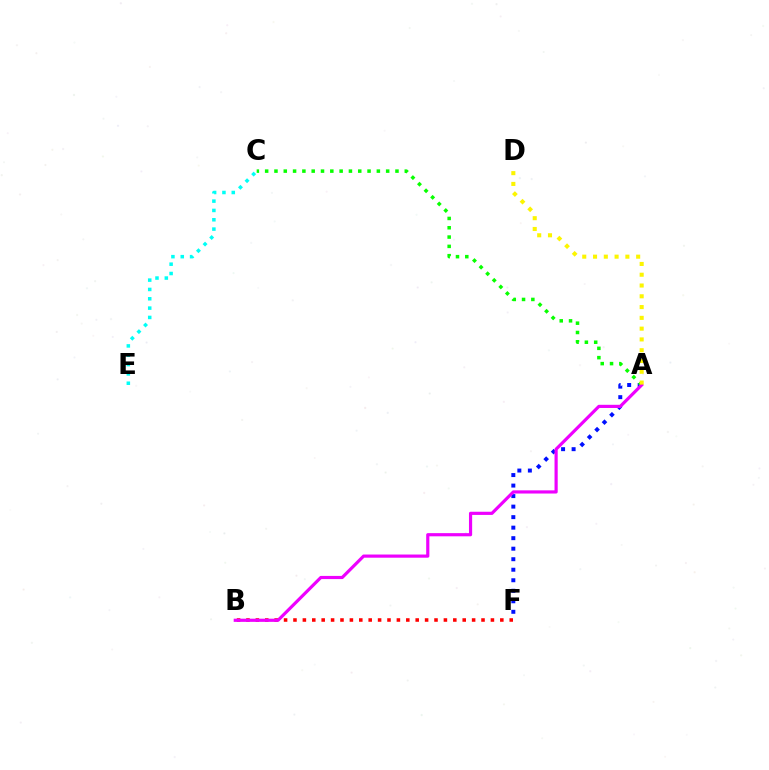{('B', 'F'): [{'color': '#ff0000', 'line_style': 'dotted', 'thickness': 2.55}], ('A', 'F'): [{'color': '#0010ff', 'line_style': 'dotted', 'thickness': 2.86}], ('A', 'C'): [{'color': '#08ff00', 'line_style': 'dotted', 'thickness': 2.53}], ('A', 'B'): [{'color': '#ee00ff', 'line_style': 'solid', 'thickness': 2.29}], ('A', 'D'): [{'color': '#fcf500', 'line_style': 'dotted', 'thickness': 2.93}], ('C', 'E'): [{'color': '#00fff6', 'line_style': 'dotted', 'thickness': 2.54}]}